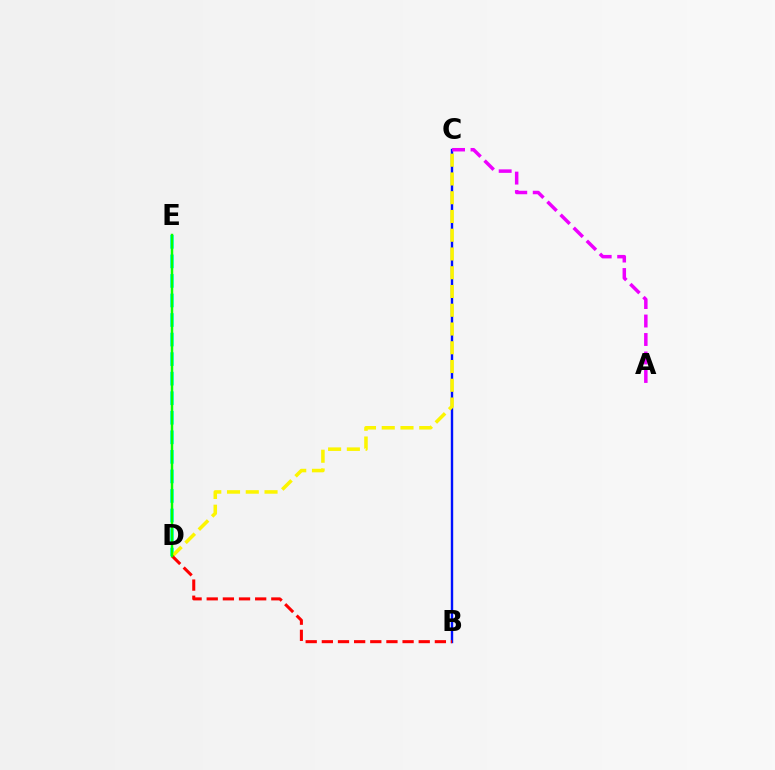{('B', 'C'): [{'color': '#0010ff', 'line_style': 'solid', 'thickness': 1.73}], ('D', 'E'): [{'color': '#00fff6', 'line_style': 'dashed', 'thickness': 2.66}, {'color': '#08ff00', 'line_style': 'solid', 'thickness': 1.78}], ('C', 'D'): [{'color': '#fcf500', 'line_style': 'dashed', 'thickness': 2.55}], ('A', 'C'): [{'color': '#ee00ff', 'line_style': 'dashed', 'thickness': 2.51}], ('B', 'D'): [{'color': '#ff0000', 'line_style': 'dashed', 'thickness': 2.19}]}